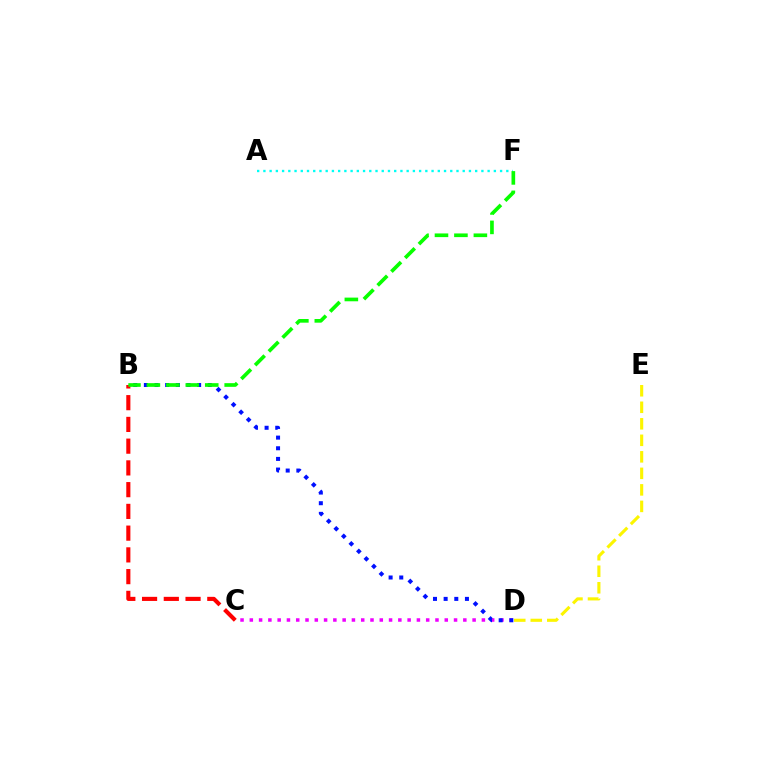{('C', 'D'): [{'color': '#ee00ff', 'line_style': 'dotted', 'thickness': 2.52}], ('D', 'E'): [{'color': '#fcf500', 'line_style': 'dashed', 'thickness': 2.24}], ('B', 'D'): [{'color': '#0010ff', 'line_style': 'dotted', 'thickness': 2.89}], ('B', 'C'): [{'color': '#ff0000', 'line_style': 'dashed', 'thickness': 2.95}], ('A', 'F'): [{'color': '#00fff6', 'line_style': 'dotted', 'thickness': 1.69}], ('B', 'F'): [{'color': '#08ff00', 'line_style': 'dashed', 'thickness': 2.64}]}